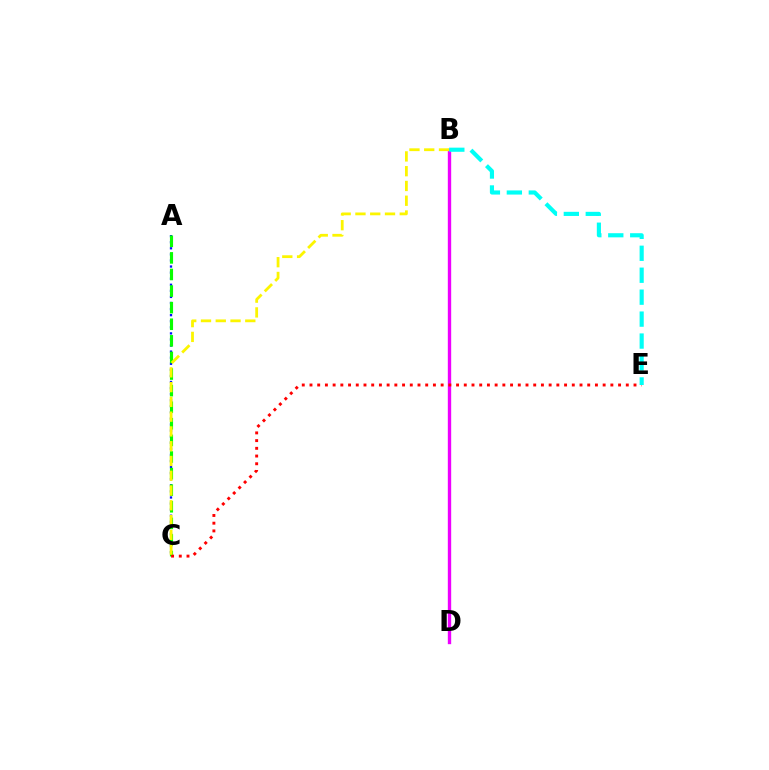{('A', 'C'): [{'color': '#0010ff', 'line_style': 'dotted', 'thickness': 1.65}, {'color': '#08ff00', 'line_style': 'dashed', 'thickness': 2.25}], ('B', 'D'): [{'color': '#ee00ff', 'line_style': 'solid', 'thickness': 2.42}], ('C', 'E'): [{'color': '#ff0000', 'line_style': 'dotted', 'thickness': 2.1}], ('B', 'C'): [{'color': '#fcf500', 'line_style': 'dashed', 'thickness': 2.01}], ('B', 'E'): [{'color': '#00fff6', 'line_style': 'dashed', 'thickness': 2.98}]}